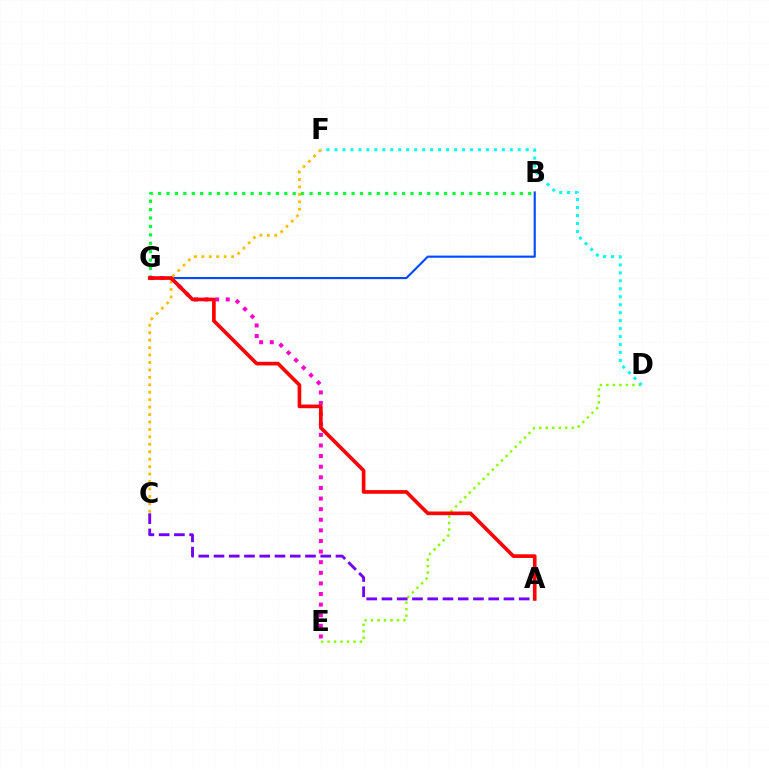{('B', 'G'): [{'color': '#00ff39', 'line_style': 'dotted', 'thickness': 2.29}, {'color': '#004bff', 'line_style': 'solid', 'thickness': 1.55}], ('D', 'E'): [{'color': '#84ff00', 'line_style': 'dotted', 'thickness': 1.76}], ('D', 'F'): [{'color': '#00fff6', 'line_style': 'dotted', 'thickness': 2.16}], ('E', 'G'): [{'color': '#ff00cf', 'line_style': 'dotted', 'thickness': 2.88}], ('C', 'F'): [{'color': '#ffbd00', 'line_style': 'dotted', 'thickness': 2.02}], ('A', 'C'): [{'color': '#7200ff', 'line_style': 'dashed', 'thickness': 2.07}], ('A', 'G'): [{'color': '#ff0000', 'line_style': 'solid', 'thickness': 2.64}]}